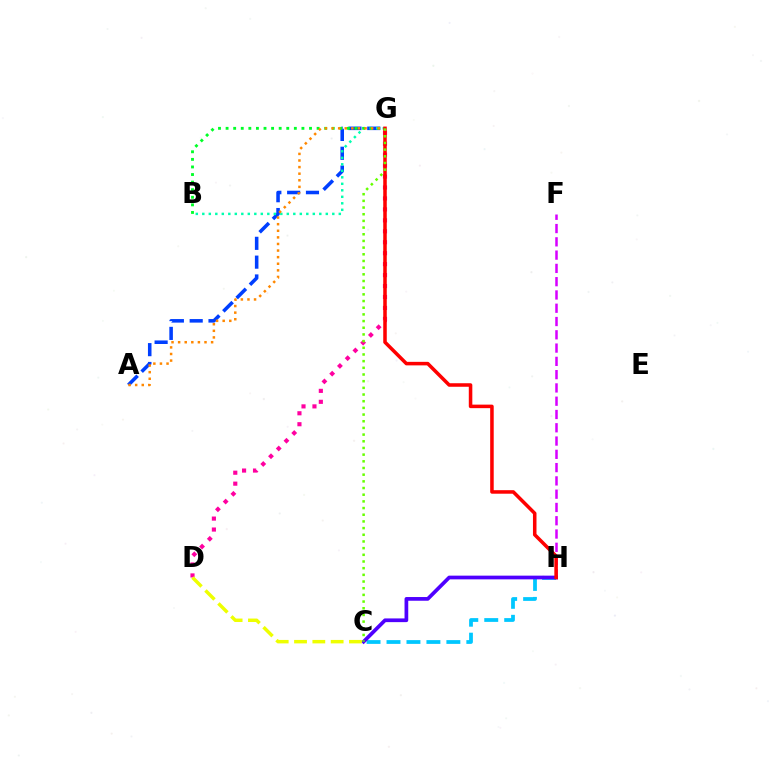{('F', 'H'): [{'color': '#d600ff', 'line_style': 'dashed', 'thickness': 1.8}], ('A', 'G'): [{'color': '#003fff', 'line_style': 'dashed', 'thickness': 2.56}, {'color': '#ff8800', 'line_style': 'dotted', 'thickness': 1.79}], ('B', 'G'): [{'color': '#00ffaf', 'line_style': 'dotted', 'thickness': 1.77}, {'color': '#00ff27', 'line_style': 'dotted', 'thickness': 2.06}], ('C', 'H'): [{'color': '#00c7ff', 'line_style': 'dashed', 'thickness': 2.71}, {'color': '#4f00ff', 'line_style': 'solid', 'thickness': 2.67}], ('D', 'G'): [{'color': '#ff00a0', 'line_style': 'dotted', 'thickness': 2.97}], ('G', 'H'): [{'color': '#ff0000', 'line_style': 'solid', 'thickness': 2.54}], ('C', 'D'): [{'color': '#eeff00', 'line_style': 'dashed', 'thickness': 2.49}], ('C', 'G'): [{'color': '#66ff00', 'line_style': 'dotted', 'thickness': 1.81}]}